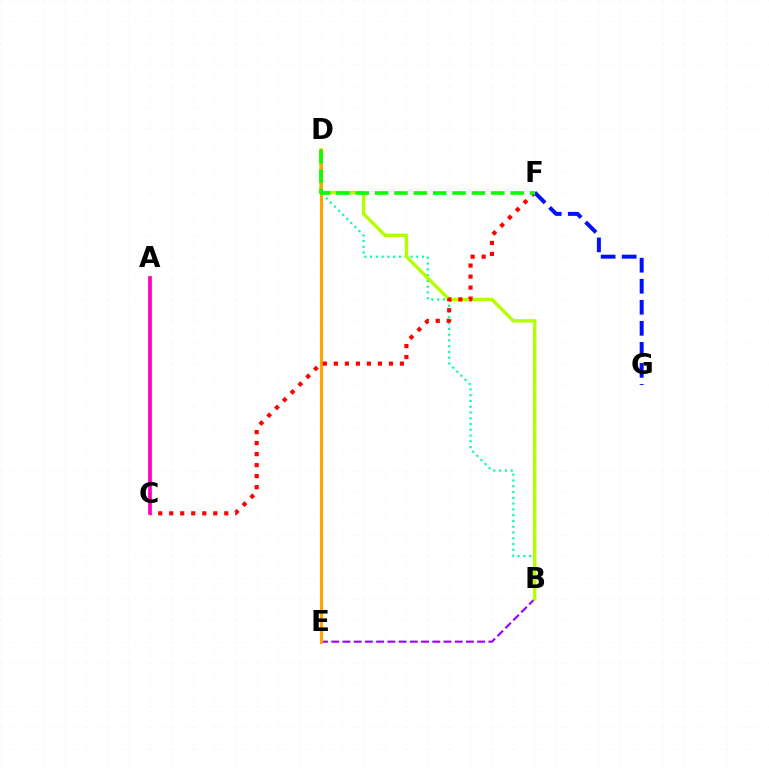{('B', 'E'): [{'color': '#9b00ff', 'line_style': 'dashed', 'thickness': 1.53}], ('B', 'D'): [{'color': '#00ff9d', 'line_style': 'dotted', 'thickness': 1.57}, {'color': '#b3ff00', 'line_style': 'solid', 'thickness': 2.44}], ('A', 'C'): [{'color': '#00b5ff', 'line_style': 'solid', 'thickness': 1.6}, {'color': '#ff00bd', 'line_style': 'solid', 'thickness': 2.65}], ('D', 'E'): [{'color': '#ffa500', 'line_style': 'solid', 'thickness': 2.28}], ('C', 'F'): [{'color': '#ff0000', 'line_style': 'dotted', 'thickness': 2.99}], ('F', 'G'): [{'color': '#0010ff', 'line_style': 'dashed', 'thickness': 2.86}], ('D', 'F'): [{'color': '#08ff00', 'line_style': 'dashed', 'thickness': 2.63}]}